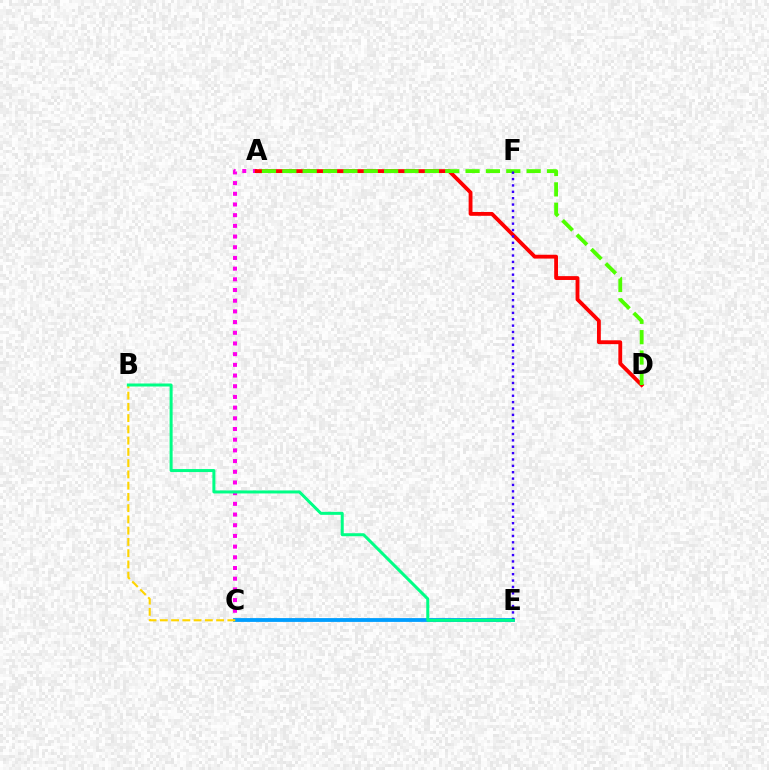{('A', 'C'): [{'color': '#ff00ed', 'line_style': 'dotted', 'thickness': 2.9}], ('A', 'D'): [{'color': '#ff0000', 'line_style': 'solid', 'thickness': 2.77}, {'color': '#4fff00', 'line_style': 'dashed', 'thickness': 2.77}], ('C', 'E'): [{'color': '#009eff', 'line_style': 'solid', 'thickness': 2.75}], ('B', 'C'): [{'color': '#ffd500', 'line_style': 'dashed', 'thickness': 1.53}], ('E', 'F'): [{'color': '#3700ff', 'line_style': 'dotted', 'thickness': 1.73}], ('B', 'E'): [{'color': '#00ff86', 'line_style': 'solid', 'thickness': 2.17}]}